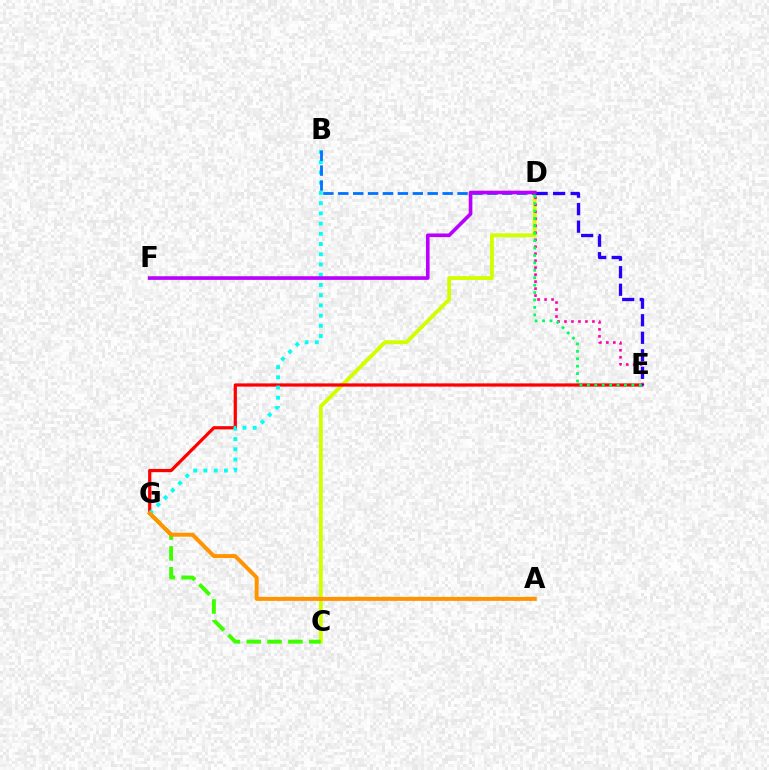{('C', 'D'): [{'color': '#d1ff00', 'line_style': 'solid', 'thickness': 2.79}], ('C', 'G'): [{'color': '#3dff00', 'line_style': 'dashed', 'thickness': 2.83}], ('D', 'E'): [{'color': '#ff00ac', 'line_style': 'dotted', 'thickness': 1.9}, {'color': '#2500ff', 'line_style': 'dashed', 'thickness': 2.38}, {'color': '#00ff5c', 'line_style': 'dotted', 'thickness': 2.02}], ('E', 'G'): [{'color': '#ff0000', 'line_style': 'solid', 'thickness': 2.32}], ('B', 'G'): [{'color': '#00fff6', 'line_style': 'dotted', 'thickness': 2.78}], ('A', 'G'): [{'color': '#ff9400', 'line_style': 'solid', 'thickness': 2.87}], ('B', 'D'): [{'color': '#0074ff', 'line_style': 'dashed', 'thickness': 2.02}], ('D', 'F'): [{'color': '#b900ff', 'line_style': 'solid', 'thickness': 2.61}]}